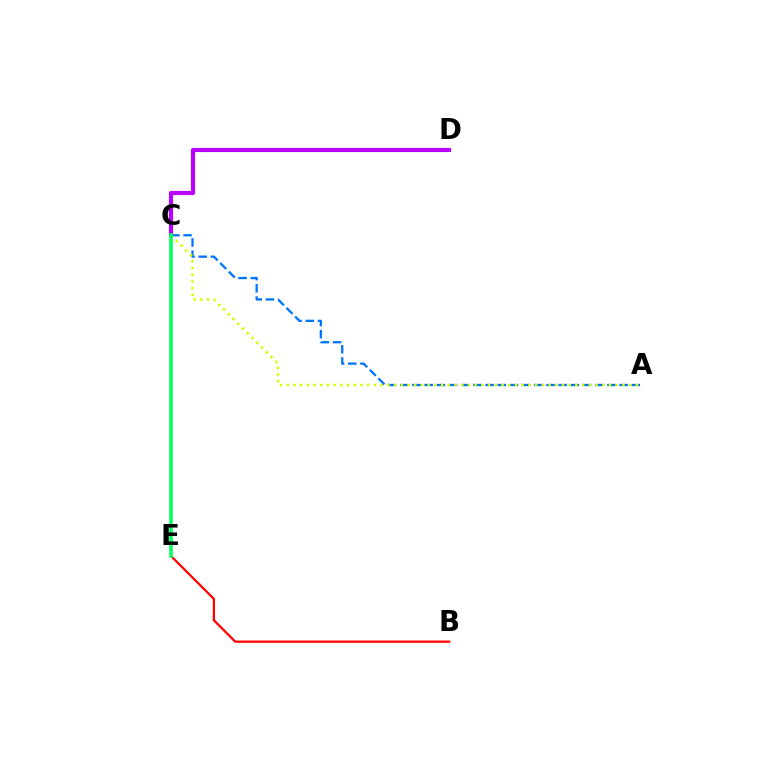{('A', 'C'): [{'color': '#0074ff', 'line_style': 'dashed', 'thickness': 1.65}, {'color': '#d1ff00', 'line_style': 'dotted', 'thickness': 1.82}], ('B', 'E'): [{'color': '#ff0000', 'line_style': 'solid', 'thickness': 1.63}], ('C', 'D'): [{'color': '#b900ff', 'line_style': 'solid', 'thickness': 2.98}], ('C', 'E'): [{'color': '#00ff5c', 'line_style': 'solid', 'thickness': 2.56}]}